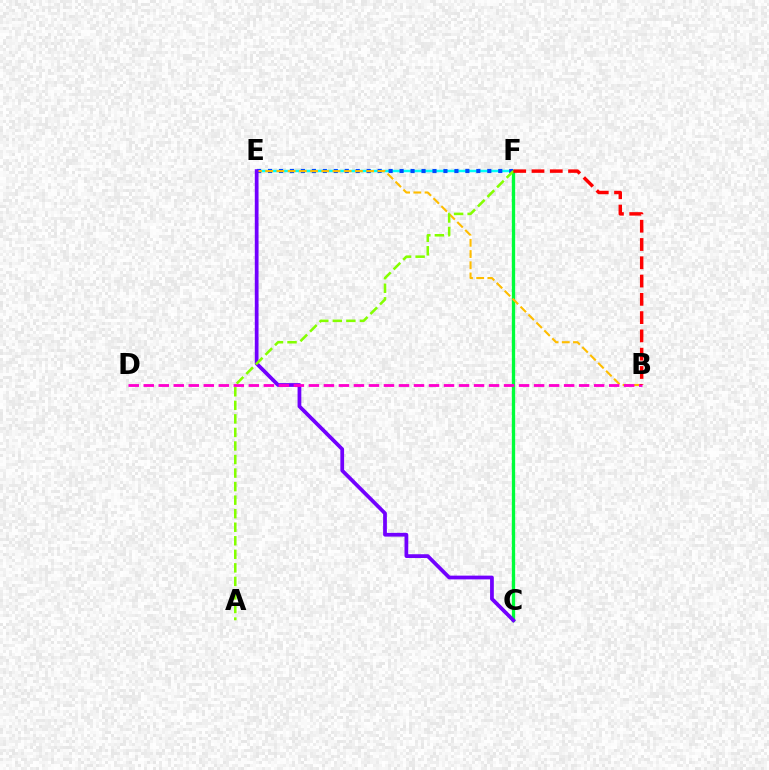{('E', 'F'): [{'color': '#00fff6', 'line_style': 'solid', 'thickness': 1.78}, {'color': '#004bff', 'line_style': 'dotted', 'thickness': 2.98}], ('C', 'F'): [{'color': '#00ff39', 'line_style': 'solid', 'thickness': 2.39}], ('B', 'E'): [{'color': '#ffbd00', 'line_style': 'dashed', 'thickness': 1.52}], ('C', 'E'): [{'color': '#7200ff', 'line_style': 'solid', 'thickness': 2.7}], ('B', 'D'): [{'color': '#ff00cf', 'line_style': 'dashed', 'thickness': 2.04}], ('A', 'F'): [{'color': '#84ff00', 'line_style': 'dashed', 'thickness': 1.84}], ('B', 'F'): [{'color': '#ff0000', 'line_style': 'dashed', 'thickness': 2.48}]}